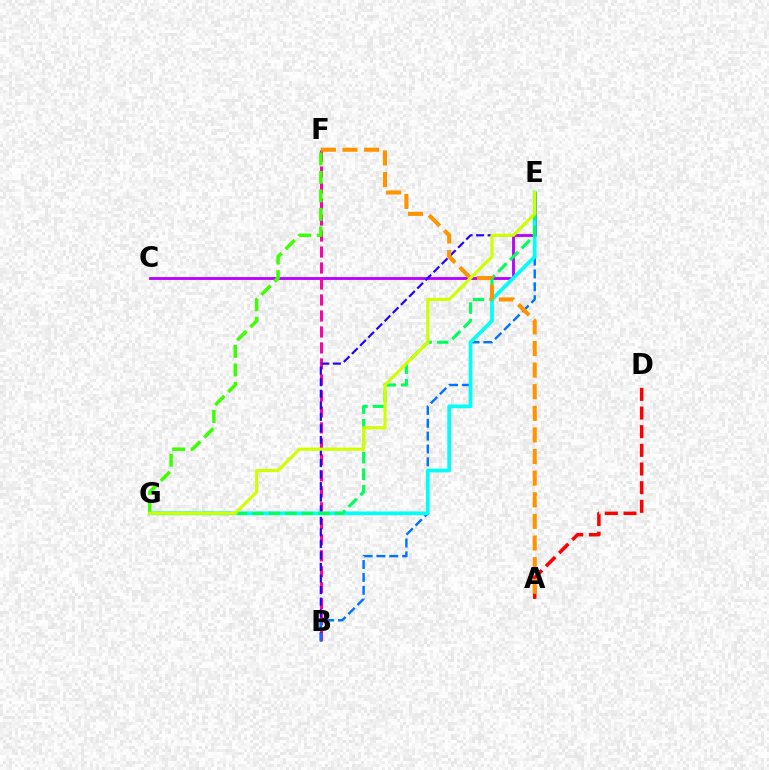{('C', 'E'): [{'color': '#b900ff', 'line_style': 'solid', 'thickness': 2.04}], ('B', 'F'): [{'color': '#ff00ac', 'line_style': 'dashed', 'thickness': 2.17}], ('B', 'E'): [{'color': '#2500ff', 'line_style': 'dashed', 'thickness': 1.57}, {'color': '#0074ff', 'line_style': 'dashed', 'thickness': 1.75}], ('A', 'D'): [{'color': '#ff0000', 'line_style': 'dashed', 'thickness': 2.53}], ('E', 'G'): [{'color': '#00fff6', 'line_style': 'solid', 'thickness': 2.66}, {'color': '#00ff5c', 'line_style': 'dashed', 'thickness': 2.25}, {'color': '#d1ff00', 'line_style': 'solid', 'thickness': 2.26}], ('F', 'G'): [{'color': '#3dff00', 'line_style': 'dashed', 'thickness': 2.51}], ('A', 'F'): [{'color': '#ff9400', 'line_style': 'dashed', 'thickness': 2.94}]}